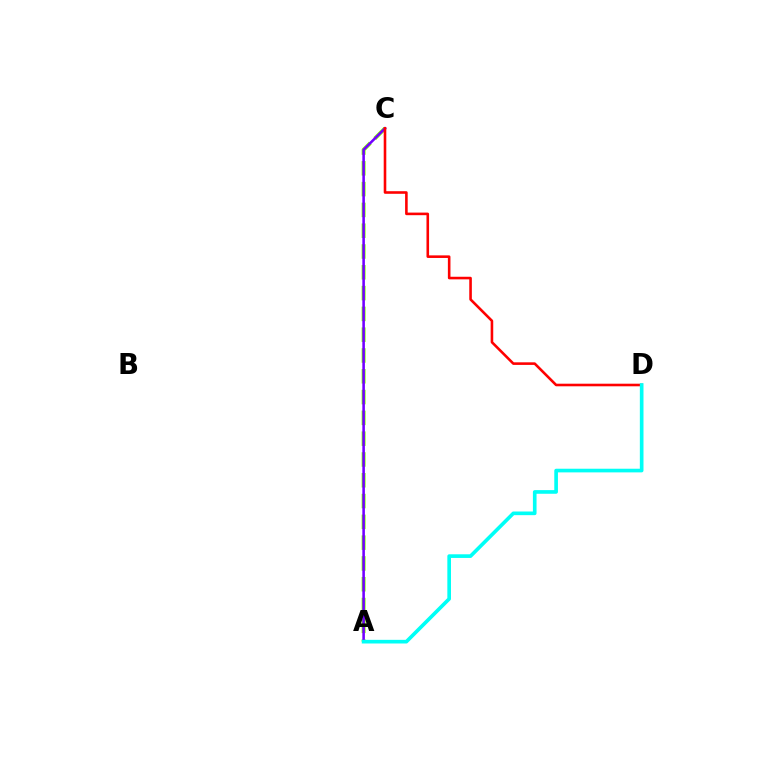{('A', 'C'): [{'color': '#84ff00', 'line_style': 'dashed', 'thickness': 2.83}, {'color': '#7200ff', 'line_style': 'solid', 'thickness': 1.85}], ('C', 'D'): [{'color': '#ff0000', 'line_style': 'solid', 'thickness': 1.87}], ('A', 'D'): [{'color': '#00fff6', 'line_style': 'solid', 'thickness': 2.63}]}